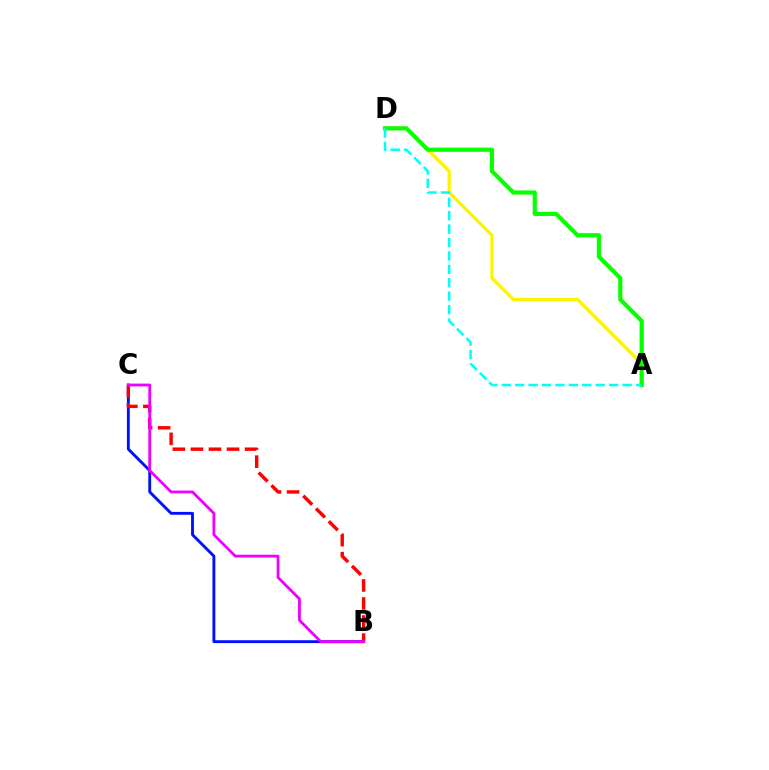{('A', 'D'): [{'color': '#fcf500', 'line_style': 'solid', 'thickness': 2.36}, {'color': '#08ff00', 'line_style': 'solid', 'thickness': 3.0}, {'color': '#00fff6', 'line_style': 'dashed', 'thickness': 1.82}], ('B', 'C'): [{'color': '#0010ff', 'line_style': 'solid', 'thickness': 2.07}, {'color': '#ff0000', 'line_style': 'dashed', 'thickness': 2.45}, {'color': '#ee00ff', 'line_style': 'solid', 'thickness': 2.01}]}